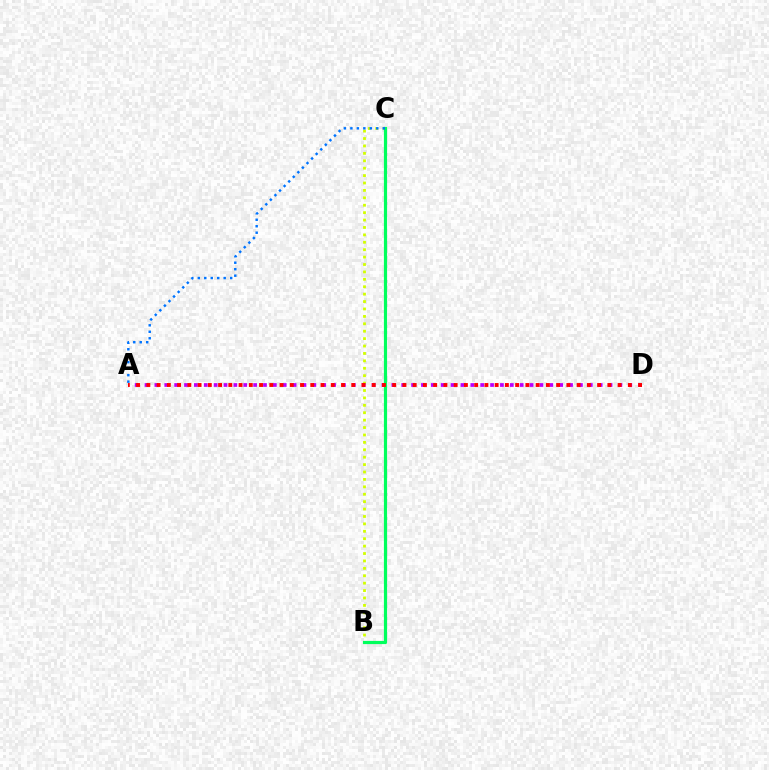{('B', 'C'): [{'color': '#d1ff00', 'line_style': 'dotted', 'thickness': 2.01}, {'color': '#00ff5c', 'line_style': 'solid', 'thickness': 2.29}], ('A', 'D'): [{'color': '#b900ff', 'line_style': 'dotted', 'thickness': 2.68}, {'color': '#ff0000', 'line_style': 'dotted', 'thickness': 2.78}], ('A', 'C'): [{'color': '#0074ff', 'line_style': 'dotted', 'thickness': 1.76}]}